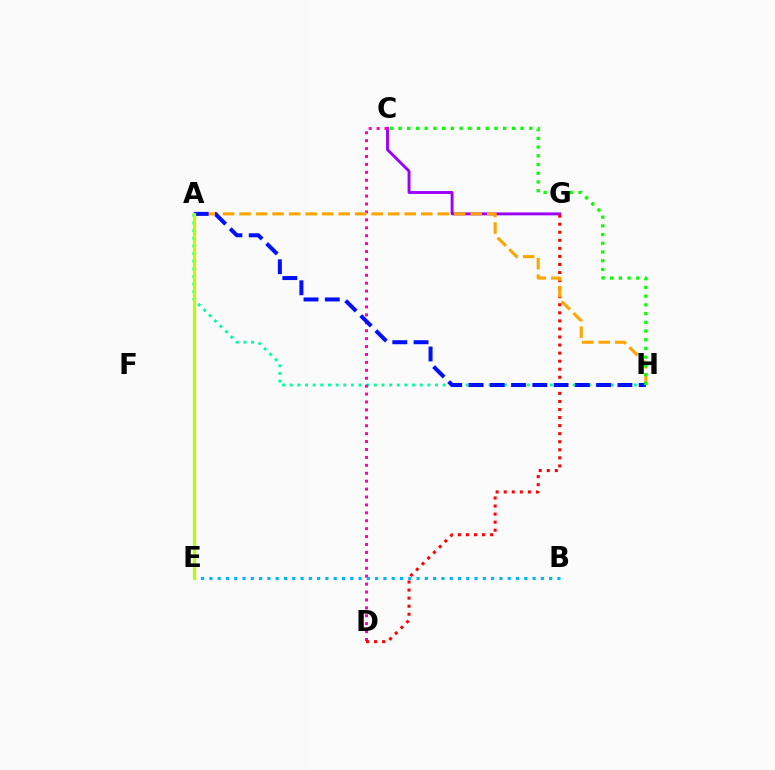{('C', 'G'): [{'color': '#9b00ff', 'line_style': 'solid', 'thickness': 2.08}], ('A', 'H'): [{'color': '#00ff9d', 'line_style': 'dotted', 'thickness': 2.08}, {'color': '#ffa500', 'line_style': 'dashed', 'thickness': 2.24}, {'color': '#0010ff', 'line_style': 'dashed', 'thickness': 2.89}], ('C', 'D'): [{'color': '#ff00bd', 'line_style': 'dotted', 'thickness': 2.15}], ('D', 'G'): [{'color': '#ff0000', 'line_style': 'dotted', 'thickness': 2.19}], ('C', 'H'): [{'color': '#08ff00', 'line_style': 'dotted', 'thickness': 2.37}], ('B', 'E'): [{'color': '#00b5ff', 'line_style': 'dotted', 'thickness': 2.25}], ('A', 'E'): [{'color': '#b3ff00', 'line_style': 'solid', 'thickness': 2.31}]}